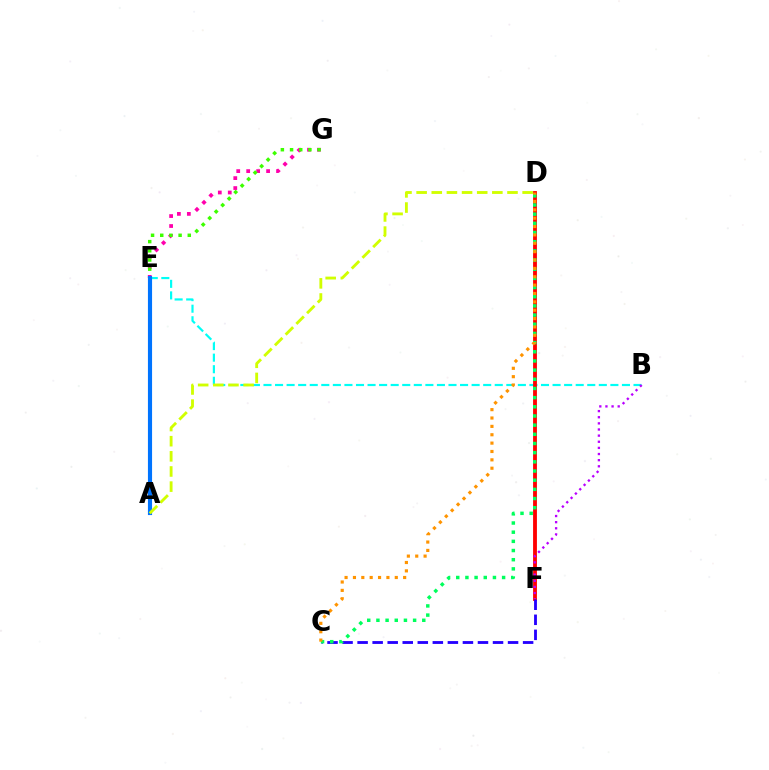{('B', 'E'): [{'color': '#00fff6', 'line_style': 'dashed', 'thickness': 1.57}], ('D', 'F'): [{'color': '#ff0000', 'line_style': 'solid', 'thickness': 2.75}], ('E', 'G'): [{'color': '#ff00ac', 'line_style': 'dotted', 'thickness': 2.7}, {'color': '#3dff00', 'line_style': 'dotted', 'thickness': 2.49}], ('B', 'F'): [{'color': '#b900ff', 'line_style': 'dotted', 'thickness': 1.67}], ('C', 'F'): [{'color': '#2500ff', 'line_style': 'dashed', 'thickness': 2.04}], ('A', 'E'): [{'color': '#0074ff', 'line_style': 'solid', 'thickness': 2.98}], ('C', 'D'): [{'color': '#00ff5c', 'line_style': 'dotted', 'thickness': 2.49}, {'color': '#ff9400', 'line_style': 'dotted', 'thickness': 2.27}], ('A', 'D'): [{'color': '#d1ff00', 'line_style': 'dashed', 'thickness': 2.06}]}